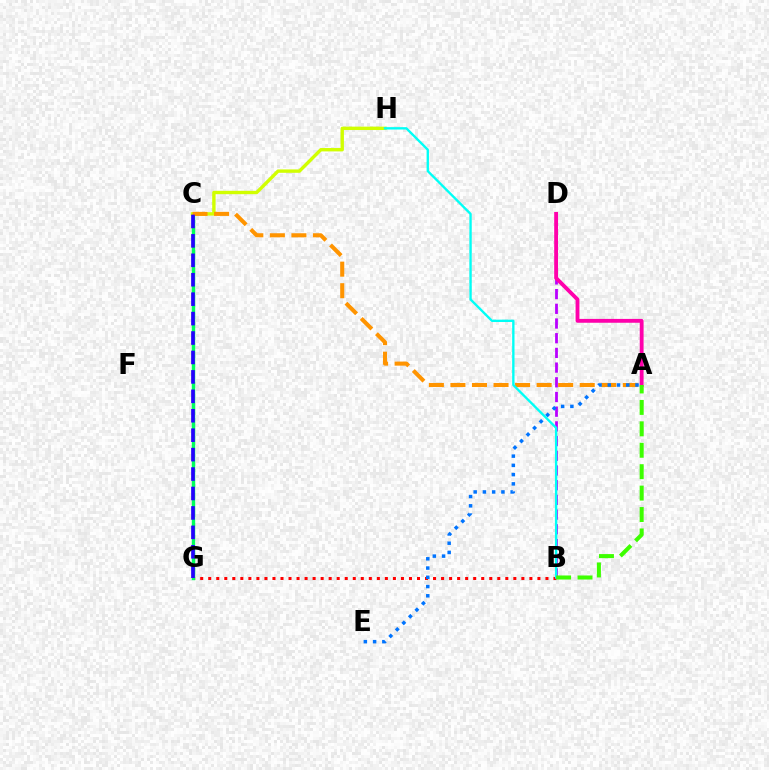{('B', 'G'): [{'color': '#ff0000', 'line_style': 'dotted', 'thickness': 2.18}], ('C', 'G'): [{'color': '#00ff5c', 'line_style': 'solid', 'thickness': 2.47}, {'color': '#2500ff', 'line_style': 'dashed', 'thickness': 2.64}], ('C', 'H'): [{'color': '#d1ff00', 'line_style': 'solid', 'thickness': 2.43}], ('A', 'C'): [{'color': '#ff9400', 'line_style': 'dashed', 'thickness': 2.93}], ('B', 'D'): [{'color': '#b900ff', 'line_style': 'dashed', 'thickness': 2.0}], ('B', 'H'): [{'color': '#00fff6', 'line_style': 'solid', 'thickness': 1.7}], ('A', 'D'): [{'color': '#ff00ac', 'line_style': 'solid', 'thickness': 2.77}], ('A', 'B'): [{'color': '#3dff00', 'line_style': 'dashed', 'thickness': 2.91}], ('A', 'E'): [{'color': '#0074ff', 'line_style': 'dotted', 'thickness': 2.51}]}